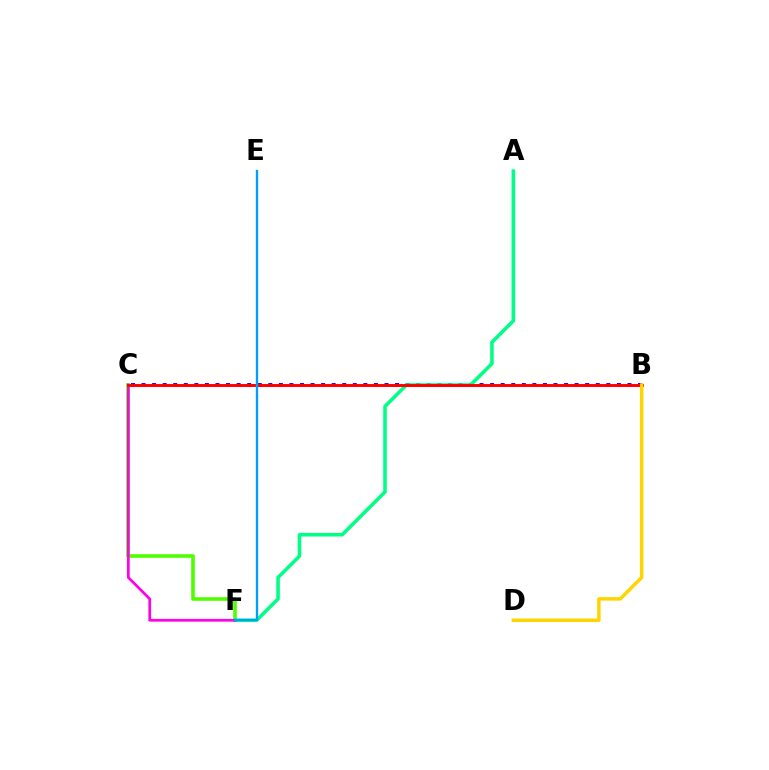{('B', 'C'): [{'color': '#3700ff', 'line_style': 'dotted', 'thickness': 2.87}, {'color': '#ff0000', 'line_style': 'solid', 'thickness': 2.12}], ('C', 'F'): [{'color': '#4fff00', 'line_style': 'solid', 'thickness': 2.6}, {'color': '#ff00ed', 'line_style': 'solid', 'thickness': 1.96}], ('A', 'F'): [{'color': '#00ff86', 'line_style': 'solid', 'thickness': 2.57}], ('E', 'F'): [{'color': '#009eff', 'line_style': 'solid', 'thickness': 1.68}], ('B', 'D'): [{'color': '#ffd500', 'line_style': 'solid', 'thickness': 2.5}]}